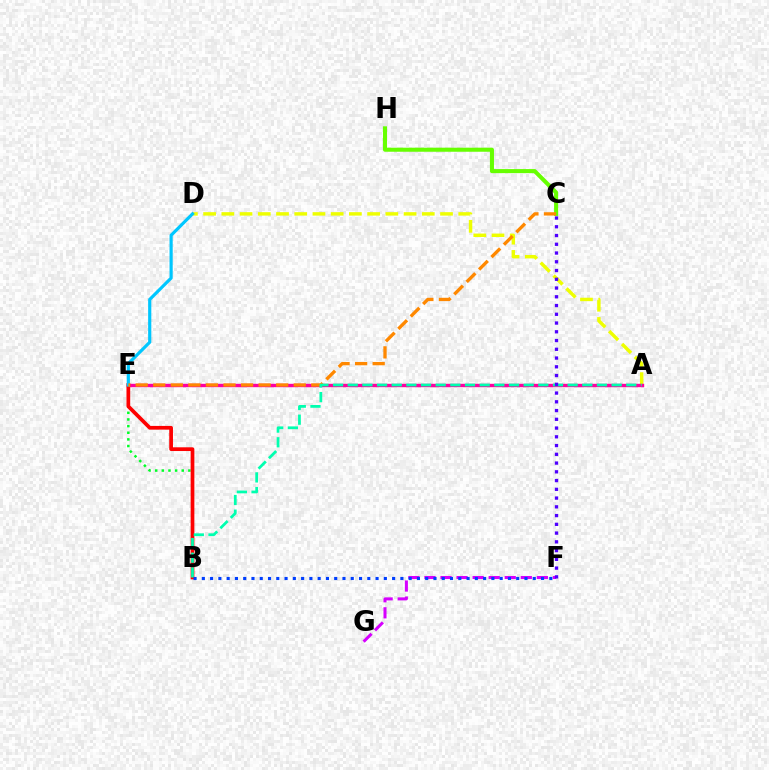{('A', 'D'): [{'color': '#eeff00', 'line_style': 'dashed', 'thickness': 2.48}], ('B', 'E'): [{'color': '#00ff27', 'line_style': 'dotted', 'thickness': 1.8}, {'color': '#ff0000', 'line_style': 'solid', 'thickness': 2.68}], ('C', 'H'): [{'color': '#66ff00', 'line_style': 'solid', 'thickness': 2.92}], ('A', 'E'): [{'color': '#ff00a0', 'line_style': 'solid', 'thickness': 2.44}], ('F', 'G'): [{'color': '#d600ff', 'line_style': 'dashed', 'thickness': 2.18}], ('D', 'E'): [{'color': '#00c7ff', 'line_style': 'solid', 'thickness': 2.29}], ('C', 'E'): [{'color': '#ff8800', 'line_style': 'dashed', 'thickness': 2.39}], ('A', 'B'): [{'color': '#00ffaf', 'line_style': 'dashed', 'thickness': 1.99}], ('C', 'F'): [{'color': '#4f00ff', 'line_style': 'dotted', 'thickness': 2.38}], ('B', 'F'): [{'color': '#003fff', 'line_style': 'dotted', 'thickness': 2.25}]}